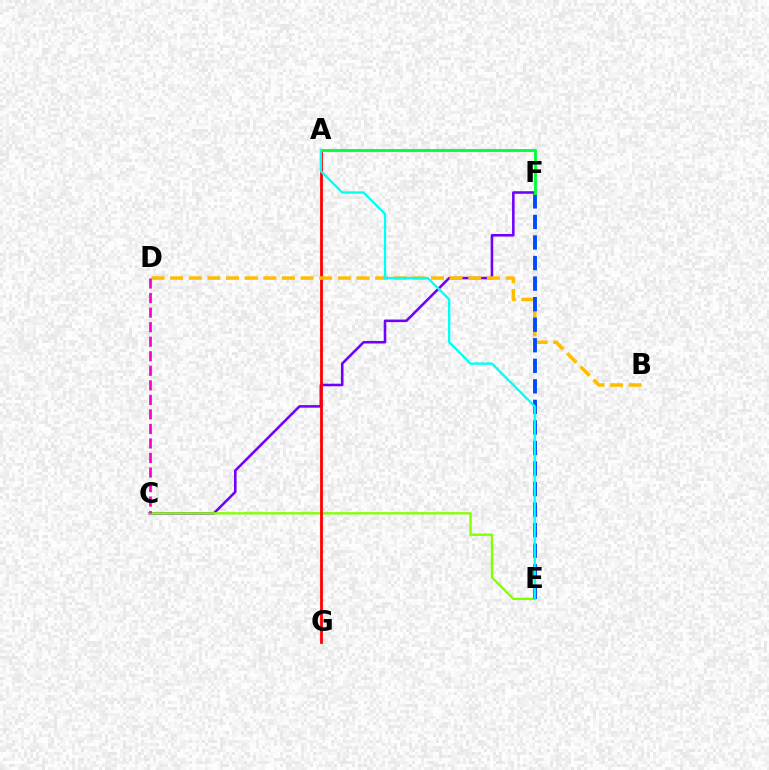{('C', 'F'): [{'color': '#7200ff', 'line_style': 'solid', 'thickness': 1.84}], ('C', 'E'): [{'color': '#84ff00', 'line_style': 'solid', 'thickness': 1.68}], ('A', 'G'): [{'color': '#ff0000', 'line_style': 'solid', 'thickness': 2.01}], ('B', 'D'): [{'color': '#ffbd00', 'line_style': 'dashed', 'thickness': 2.53}], ('E', 'F'): [{'color': '#004bff', 'line_style': 'dashed', 'thickness': 2.79}], ('A', 'F'): [{'color': '#00ff39', 'line_style': 'solid', 'thickness': 2.06}], ('A', 'E'): [{'color': '#00fff6', 'line_style': 'solid', 'thickness': 1.67}], ('C', 'D'): [{'color': '#ff00cf', 'line_style': 'dashed', 'thickness': 1.97}]}